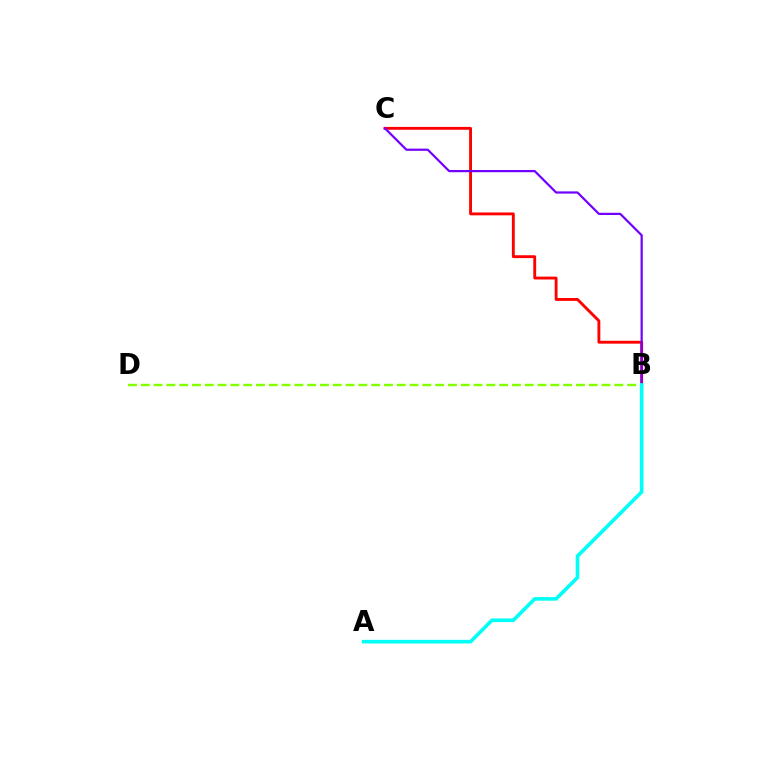{('B', 'C'): [{'color': '#ff0000', 'line_style': 'solid', 'thickness': 2.07}, {'color': '#7200ff', 'line_style': 'solid', 'thickness': 1.59}], ('B', 'D'): [{'color': '#84ff00', 'line_style': 'dashed', 'thickness': 1.74}], ('A', 'B'): [{'color': '#00fff6', 'line_style': 'solid', 'thickness': 2.6}]}